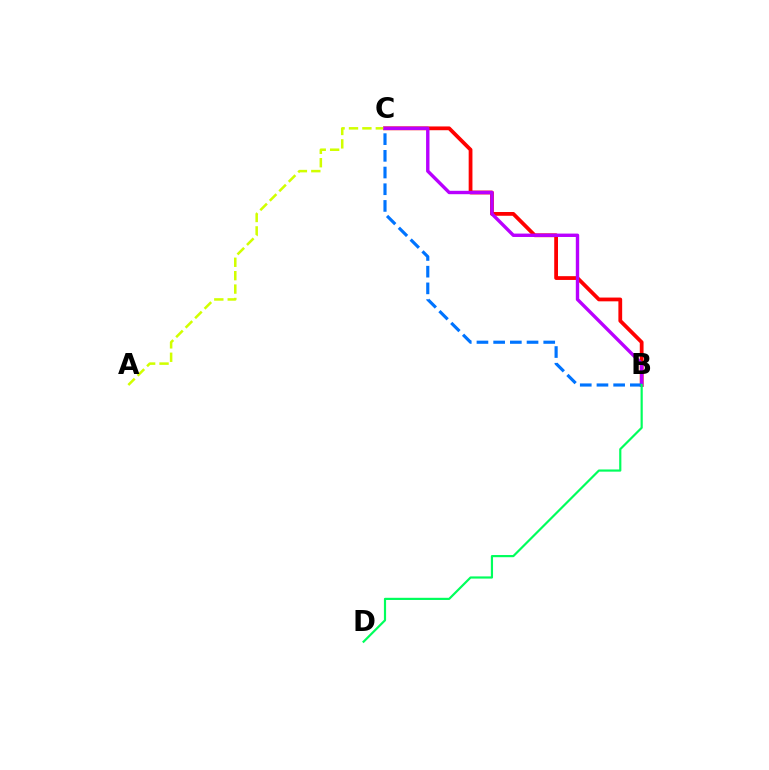{('B', 'C'): [{'color': '#ff0000', 'line_style': 'solid', 'thickness': 2.72}, {'color': '#b900ff', 'line_style': 'solid', 'thickness': 2.44}, {'color': '#0074ff', 'line_style': 'dashed', 'thickness': 2.27}], ('A', 'C'): [{'color': '#d1ff00', 'line_style': 'dashed', 'thickness': 1.82}], ('B', 'D'): [{'color': '#00ff5c', 'line_style': 'solid', 'thickness': 1.57}]}